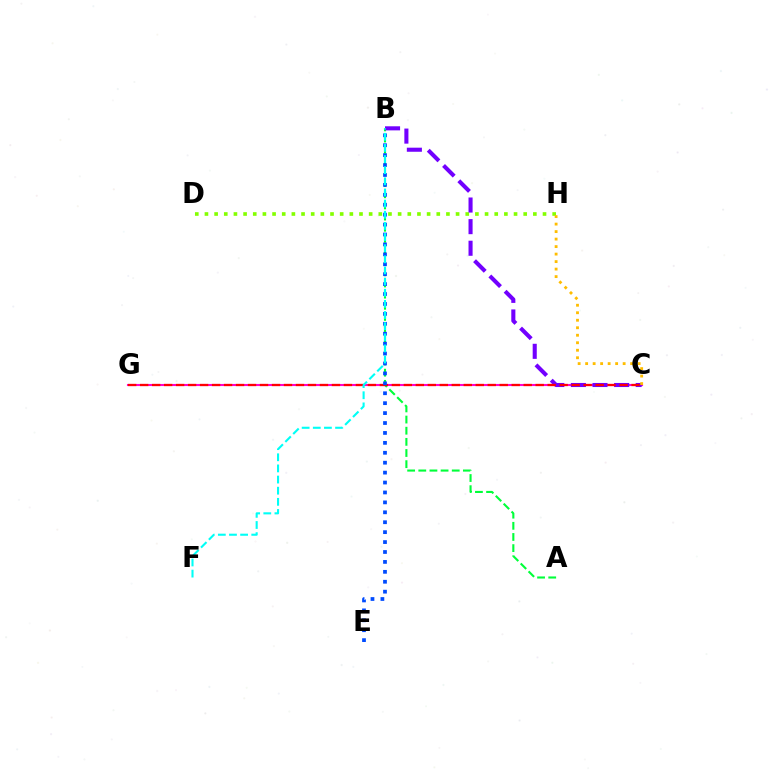{('D', 'H'): [{'color': '#84ff00', 'line_style': 'dotted', 'thickness': 2.62}], ('C', 'G'): [{'color': '#ff00cf', 'line_style': 'solid', 'thickness': 1.51}, {'color': '#ff0000', 'line_style': 'dashed', 'thickness': 1.63}], ('A', 'B'): [{'color': '#00ff39', 'line_style': 'dashed', 'thickness': 1.51}], ('B', 'C'): [{'color': '#7200ff', 'line_style': 'dashed', 'thickness': 2.94}], ('C', 'H'): [{'color': '#ffbd00', 'line_style': 'dotted', 'thickness': 2.04}], ('B', 'E'): [{'color': '#004bff', 'line_style': 'dotted', 'thickness': 2.7}], ('B', 'F'): [{'color': '#00fff6', 'line_style': 'dashed', 'thickness': 1.51}]}